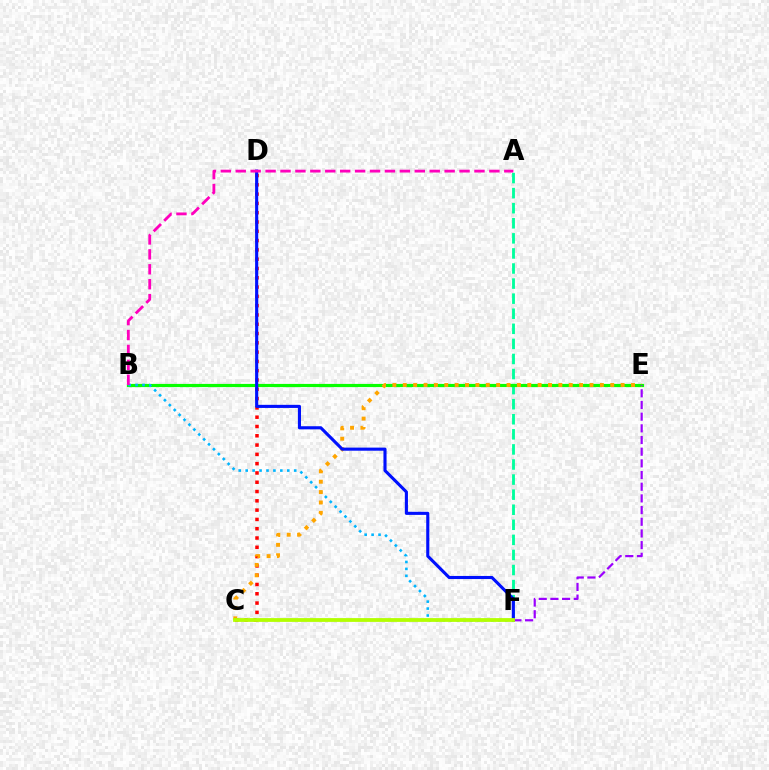{('A', 'F'): [{'color': '#00ff9d', 'line_style': 'dashed', 'thickness': 2.05}], ('B', 'E'): [{'color': '#08ff00', 'line_style': 'solid', 'thickness': 2.29}], ('B', 'F'): [{'color': '#00b5ff', 'line_style': 'dotted', 'thickness': 1.88}], ('C', 'D'): [{'color': '#ff0000', 'line_style': 'dotted', 'thickness': 2.53}], ('C', 'E'): [{'color': '#ffa500', 'line_style': 'dotted', 'thickness': 2.82}], ('D', 'F'): [{'color': '#0010ff', 'line_style': 'solid', 'thickness': 2.24}], ('A', 'B'): [{'color': '#ff00bd', 'line_style': 'dashed', 'thickness': 2.03}], ('E', 'F'): [{'color': '#9b00ff', 'line_style': 'dashed', 'thickness': 1.59}], ('C', 'F'): [{'color': '#b3ff00', 'line_style': 'solid', 'thickness': 2.73}]}